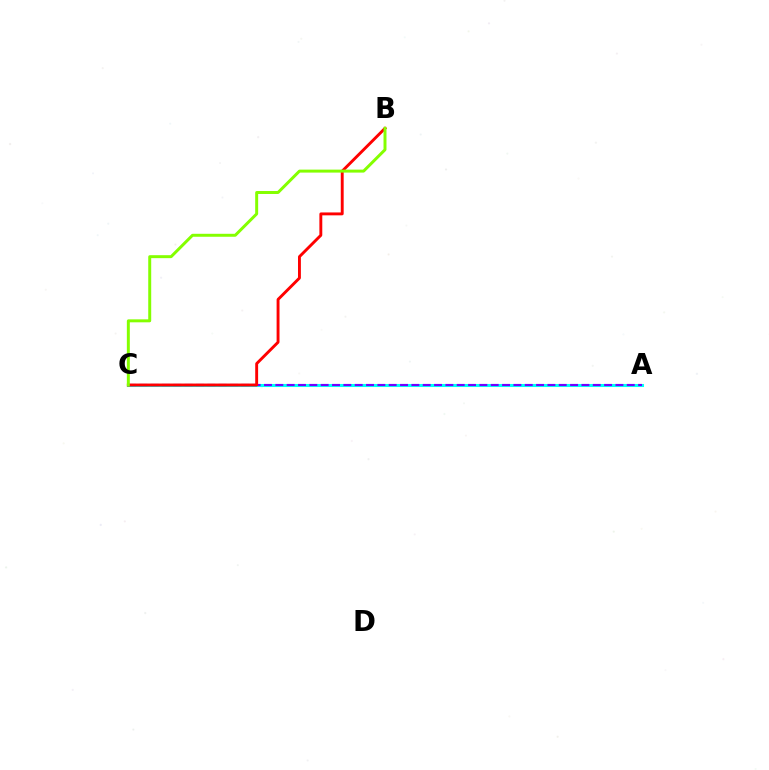{('A', 'C'): [{'color': '#00fff6', 'line_style': 'solid', 'thickness': 2.2}, {'color': '#7200ff', 'line_style': 'dashed', 'thickness': 1.54}], ('B', 'C'): [{'color': '#ff0000', 'line_style': 'solid', 'thickness': 2.08}, {'color': '#84ff00', 'line_style': 'solid', 'thickness': 2.14}]}